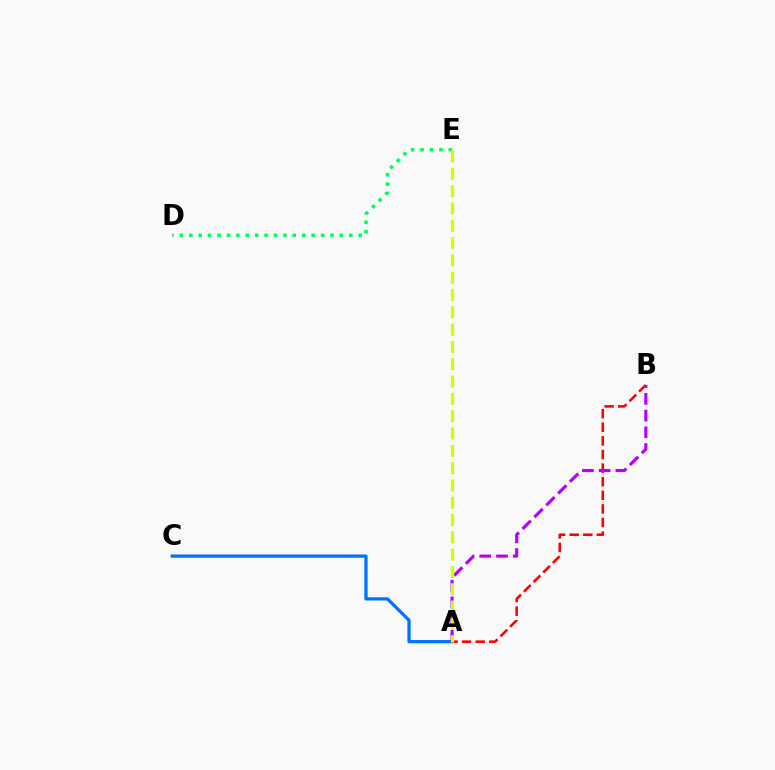{('D', 'E'): [{'color': '#00ff5c', 'line_style': 'dotted', 'thickness': 2.56}], ('A', 'B'): [{'color': '#ff0000', 'line_style': 'dashed', 'thickness': 1.85}, {'color': '#b900ff', 'line_style': 'dashed', 'thickness': 2.27}], ('A', 'C'): [{'color': '#0074ff', 'line_style': 'solid', 'thickness': 2.35}], ('A', 'E'): [{'color': '#d1ff00', 'line_style': 'dashed', 'thickness': 2.35}]}